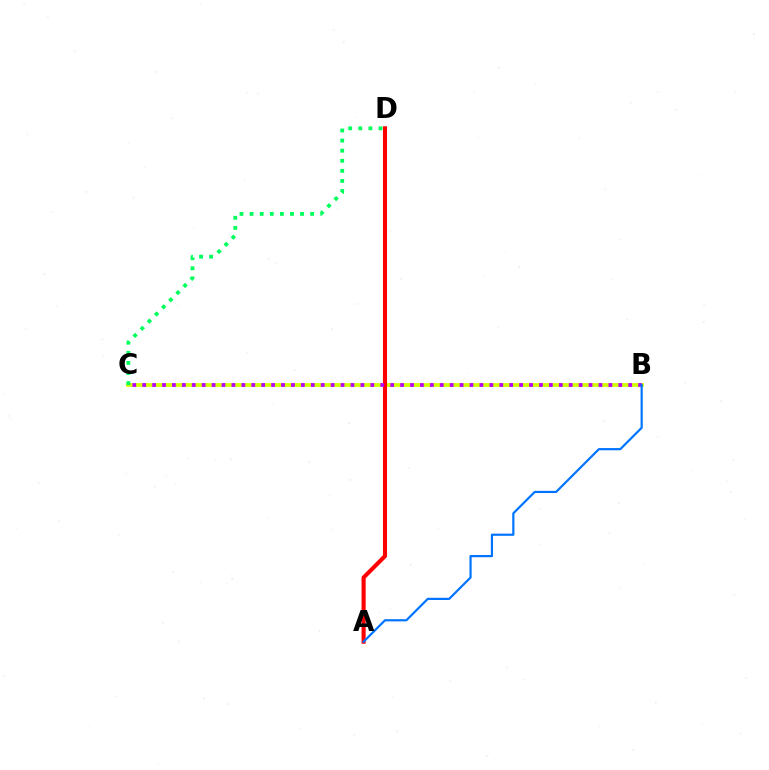{('B', 'C'): [{'color': '#d1ff00', 'line_style': 'solid', 'thickness': 2.71}, {'color': '#b900ff', 'line_style': 'dotted', 'thickness': 2.7}], ('A', 'D'): [{'color': '#ff0000', 'line_style': 'solid', 'thickness': 2.95}], ('A', 'B'): [{'color': '#0074ff', 'line_style': 'solid', 'thickness': 1.58}], ('C', 'D'): [{'color': '#00ff5c', 'line_style': 'dotted', 'thickness': 2.74}]}